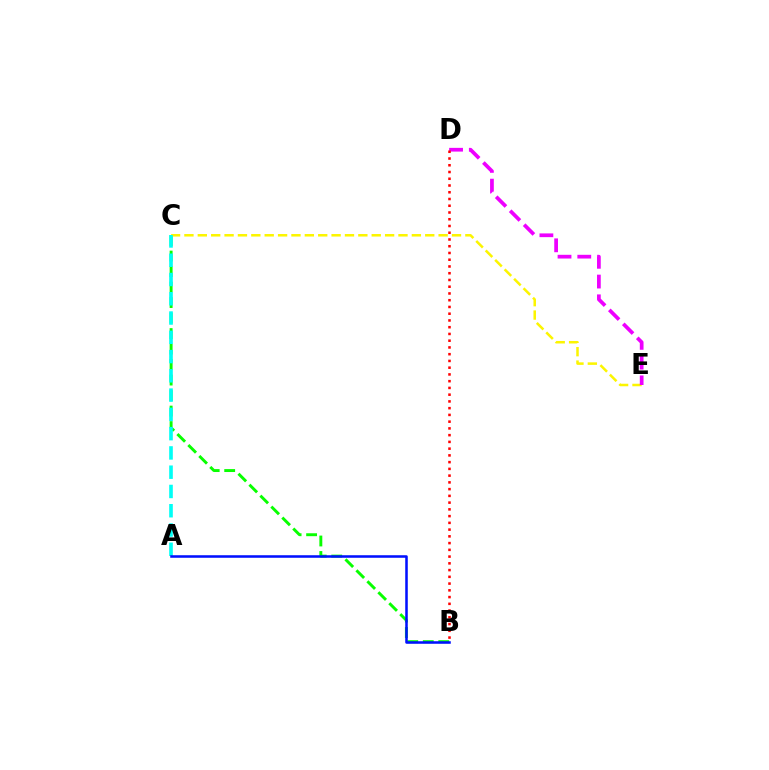{('B', 'C'): [{'color': '#08ff00', 'line_style': 'dashed', 'thickness': 2.11}], ('C', 'E'): [{'color': '#fcf500', 'line_style': 'dashed', 'thickness': 1.82}], ('D', 'E'): [{'color': '#ee00ff', 'line_style': 'dashed', 'thickness': 2.68}], ('A', 'C'): [{'color': '#00fff6', 'line_style': 'dashed', 'thickness': 2.62}], ('B', 'D'): [{'color': '#ff0000', 'line_style': 'dotted', 'thickness': 1.83}], ('A', 'B'): [{'color': '#0010ff', 'line_style': 'solid', 'thickness': 1.83}]}